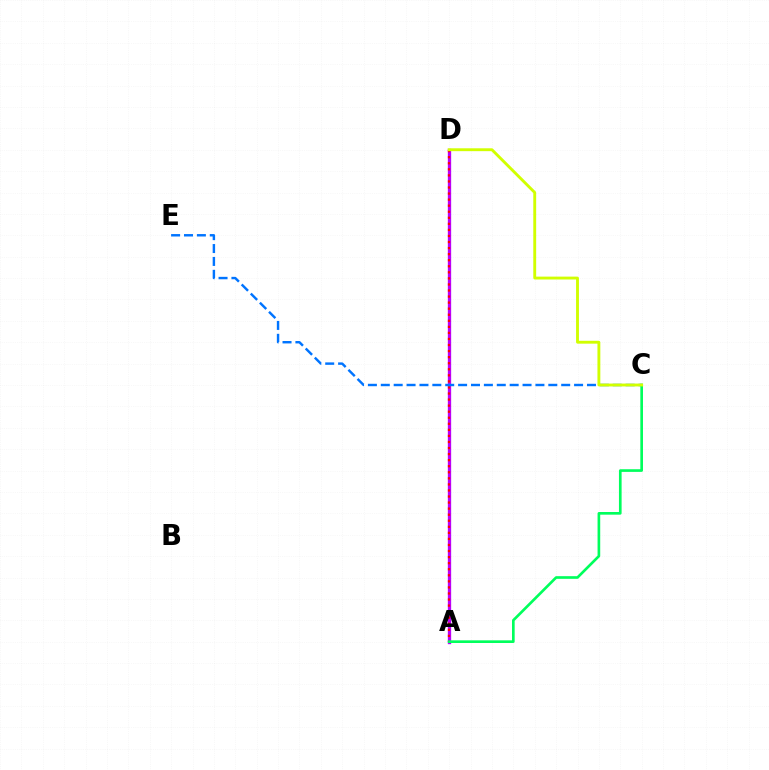{('A', 'D'): [{'color': '#b900ff', 'line_style': 'solid', 'thickness': 2.39}, {'color': '#ff0000', 'line_style': 'dotted', 'thickness': 1.65}], ('C', 'E'): [{'color': '#0074ff', 'line_style': 'dashed', 'thickness': 1.75}], ('A', 'C'): [{'color': '#00ff5c', 'line_style': 'solid', 'thickness': 1.92}], ('C', 'D'): [{'color': '#d1ff00', 'line_style': 'solid', 'thickness': 2.07}]}